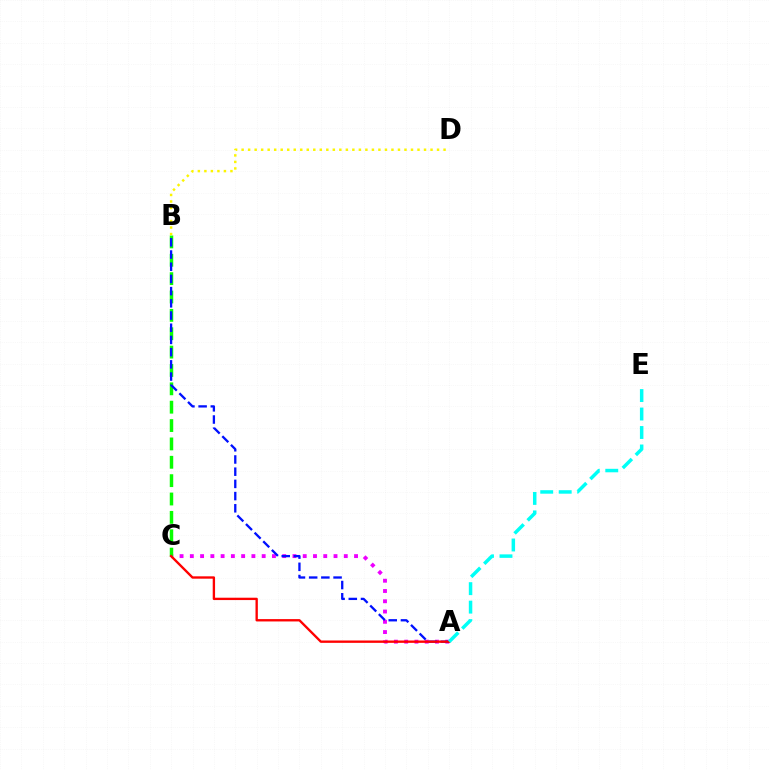{('A', 'C'): [{'color': '#ee00ff', 'line_style': 'dotted', 'thickness': 2.79}, {'color': '#ff0000', 'line_style': 'solid', 'thickness': 1.69}], ('B', 'C'): [{'color': '#08ff00', 'line_style': 'dashed', 'thickness': 2.49}], ('A', 'B'): [{'color': '#0010ff', 'line_style': 'dashed', 'thickness': 1.66}], ('B', 'D'): [{'color': '#fcf500', 'line_style': 'dotted', 'thickness': 1.77}], ('A', 'E'): [{'color': '#00fff6', 'line_style': 'dashed', 'thickness': 2.51}]}